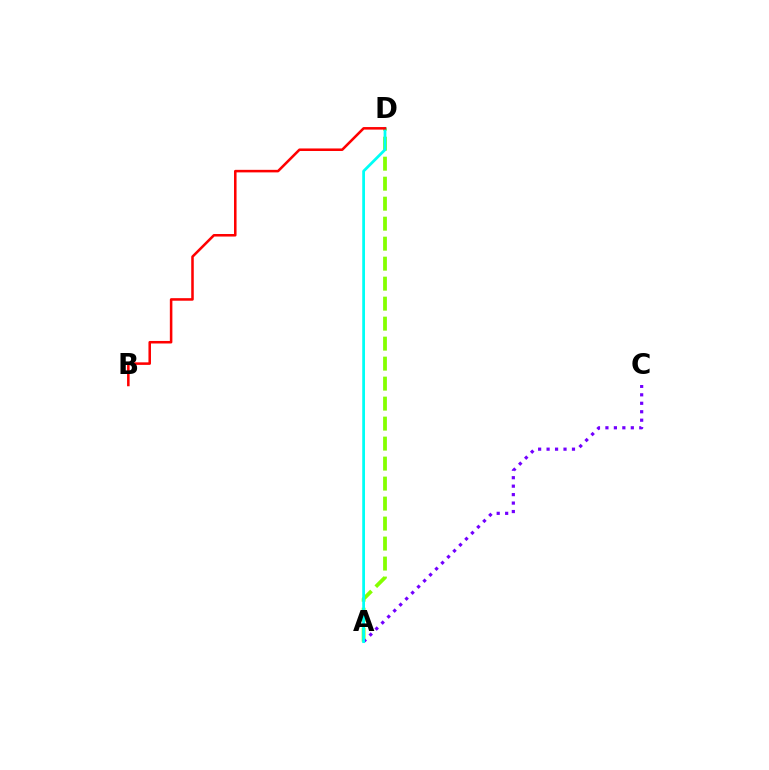{('A', 'D'): [{'color': '#84ff00', 'line_style': 'dashed', 'thickness': 2.72}, {'color': '#00fff6', 'line_style': 'solid', 'thickness': 1.99}], ('A', 'C'): [{'color': '#7200ff', 'line_style': 'dotted', 'thickness': 2.3}], ('B', 'D'): [{'color': '#ff0000', 'line_style': 'solid', 'thickness': 1.83}]}